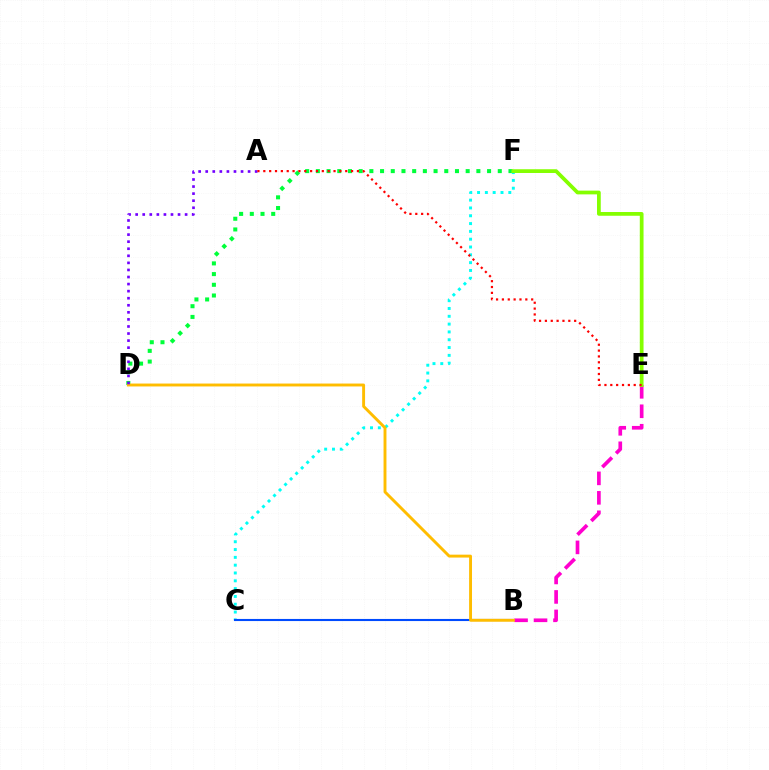{('B', 'E'): [{'color': '#ff00cf', 'line_style': 'dashed', 'thickness': 2.64}], ('D', 'F'): [{'color': '#00ff39', 'line_style': 'dotted', 'thickness': 2.91}], ('C', 'F'): [{'color': '#00fff6', 'line_style': 'dotted', 'thickness': 2.12}], ('B', 'C'): [{'color': '#004bff', 'line_style': 'solid', 'thickness': 1.52}], ('B', 'D'): [{'color': '#ffbd00', 'line_style': 'solid', 'thickness': 2.09}], ('A', 'D'): [{'color': '#7200ff', 'line_style': 'dotted', 'thickness': 1.92}], ('E', 'F'): [{'color': '#84ff00', 'line_style': 'solid', 'thickness': 2.7}], ('A', 'E'): [{'color': '#ff0000', 'line_style': 'dotted', 'thickness': 1.59}]}